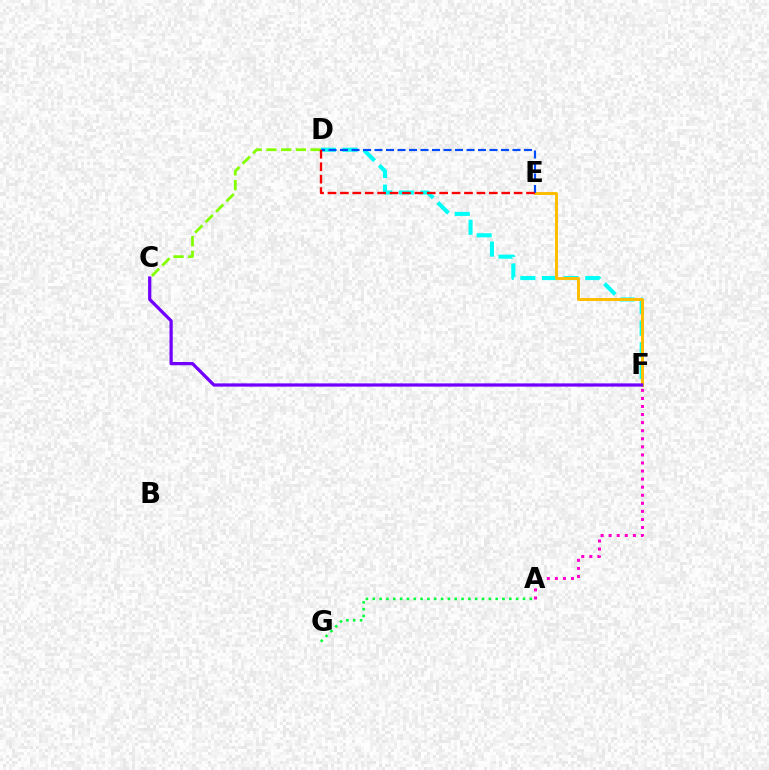{('D', 'F'): [{'color': '#00fff6', 'line_style': 'dashed', 'thickness': 2.94}], ('A', 'F'): [{'color': '#ff00cf', 'line_style': 'dotted', 'thickness': 2.19}], ('E', 'F'): [{'color': '#ffbd00', 'line_style': 'solid', 'thickness': 2.12}], ('C', 'D'): [{'color': '#84ff00', 'line_style': 'dashed', 'thickness': 2.0}], ('A', 'G'): [{'color': '#00ff39', 'line_style': 'dotted', 'thickness': 1.85}], ('D', 'E'): [{'color': '#004bff', 'line_style': 'dashed', 'thickness': 1.56}, {'color': '#ff0000', 'line_style': 'dashed', 'thickness': 1.69}], ('C', 'F'): [{'color': '#7200ff', 'line_style': 'solid', 'thickness': 2.33}]}